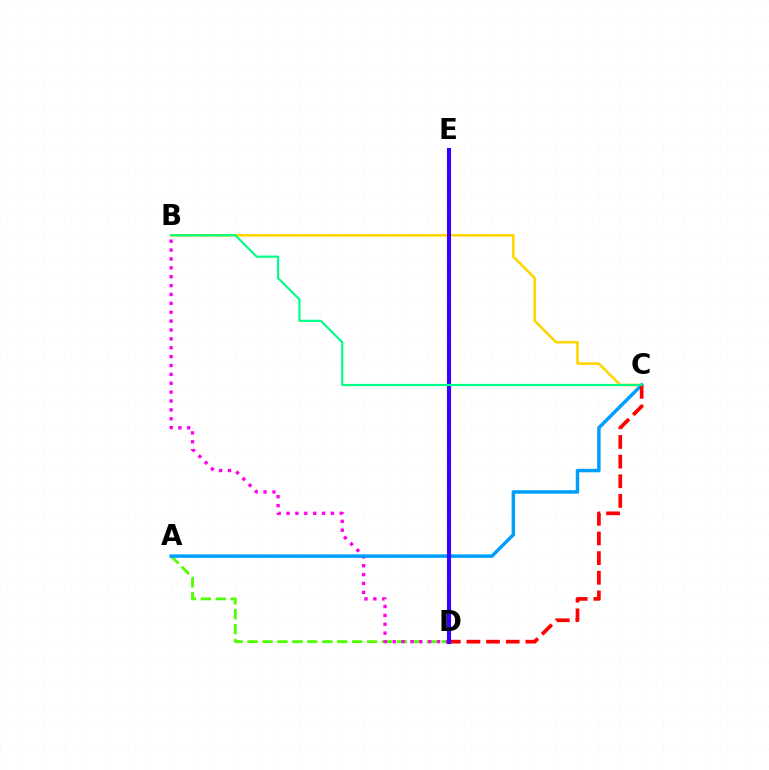{('B', 'C'): [{'color': '#ffd500', 'line_style': 'solid', 'thickness': 1.84}, {'color': '#00ff86', 'line_style': 'solid', 'thickness': 1.57}], ('A', 'D'): [{'color': '#4fff00', 'line_style': 'dashed', 'thickness': 2.03}], ('B', 'D'): [{'color': '#ff00ed', 'line_style': 'dotted', 'thickness': 2.41}], ('A', 'C'): [{'color': '#009eff', 'line_style': 'solid', 'thickness': 2.5}], ('C', 'D'): [{'color': '#ff0000', 'line_style': 'dashed', 'thickness': 2.67}], ('D', 'E'): [{'color': '#3700ff', 'line_style': 'solid', 'thickness': 2.95}]}